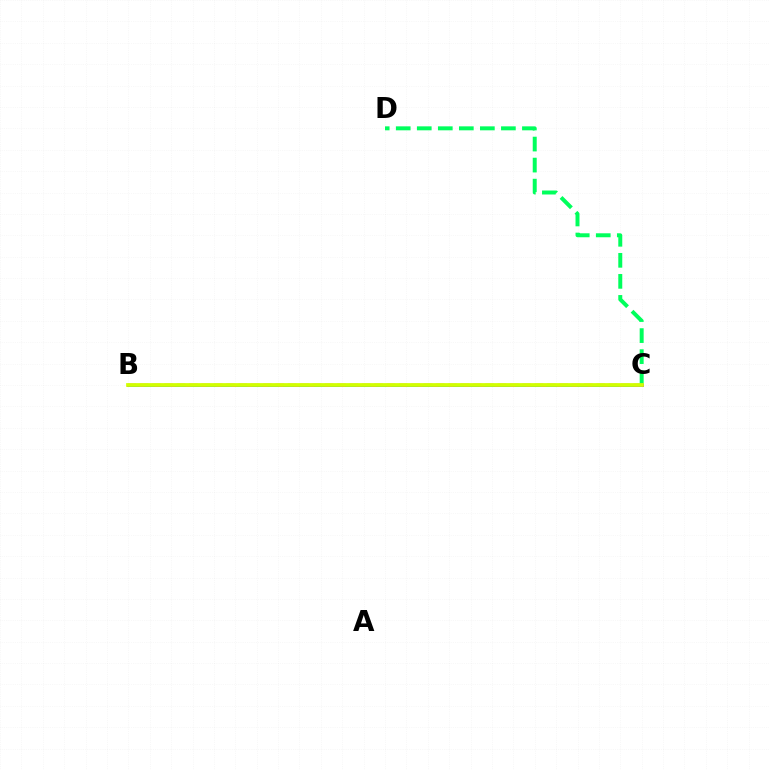{('B', 'C'): [{'color': '#ff0000', 'line_style': 'dashed', 'thickness': 1.68}, {'color': '#b900ff', 'line_style': 'solid', 'thickness': 2.13}, {'color': '#0074ff', 'line_style': 'dashed', 'thickness': 2.1}, {'color': '#d1ff00', 'line_style': 'solid', 'thickness': 2.7}], ('C', 'D'): [{'color': '#00ff5c', 'line_style': 'dashed', 'thickness': 2.86}]}